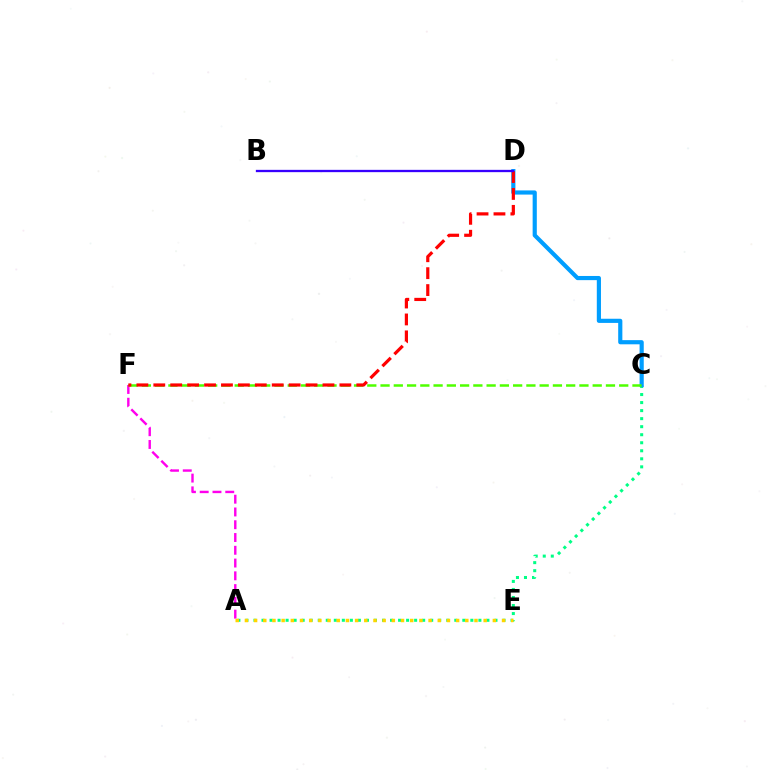{('A', 'C'): [{'color': '#00ff86', 'line_style': 'dotted', 'thickness': 2.18}], ('A', 'F'): [{'color': '#ff00ed', 'line_style': 'dashed', 'thickness': 1.74}], ('C', 'D'): [{'color': '#009eff', 'line_style': 'solid', 'thickness': 3.0}], ('C', 'F'): [{'color': '#4fff00', 'line_style': 'dashed', 'thickness': 1.8}], ('D', 'F'): [{'color': '#ff0000', 'line_style': 'dashed', 'thickness': 2.3}], ('A', 'E'): [{'color': '#ffd500', 'line_style': 'dotted', 'thickness': 2.5}], ('B', 'D'): [{'color': '#3700ff', 'line_style': 'solid', 'thickness': 1.66}]}